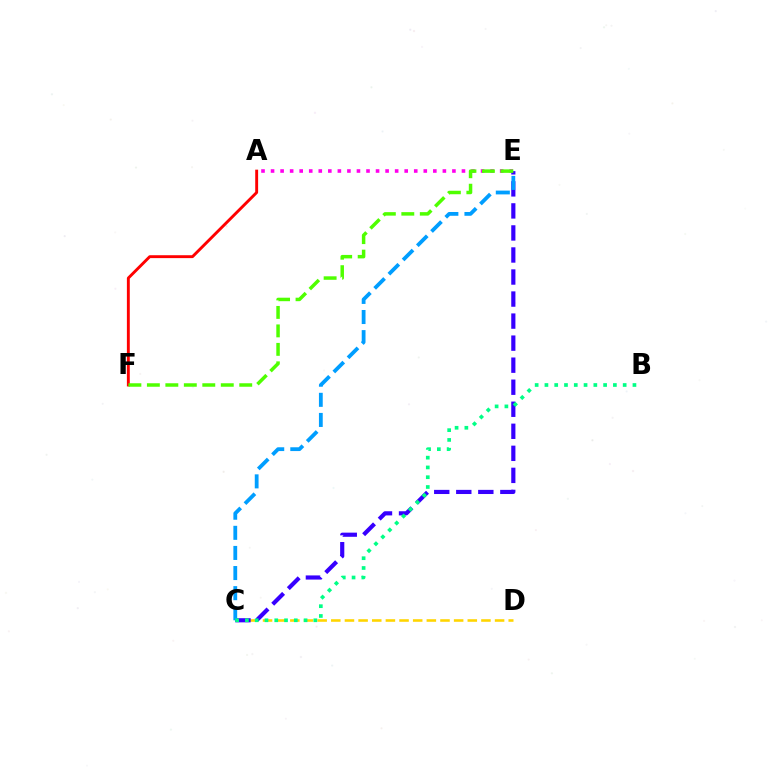{('A', 'E'): [{'color': '#ff00ed', 'line_style': 'dotted', 'thickness': 2.59}], ('C', 'D'): [{'color': '#ffd500', 'line_style': 'dashed', 'thickness': 1.85}], ('C', 'E'): [{'color': '#3700ff', 'line_style': 'dashed', 'thickness': 2.99}, {'color': '#009eff', 'line_style': 'dashed', 'thickness': 2.73}], ('B', 'C'): [{'color': '#00ff86', 'line_style': 'dotted', 'thickness': 2.66}], ('A', 'F'): [{'color': '#ff0000', 'line_style': 'solid', 'thickness': 2.09}], ('E', 'F'): [{'color': '#4fff00', 'line_style': 'dashed', 'thickness': 2.51}]}